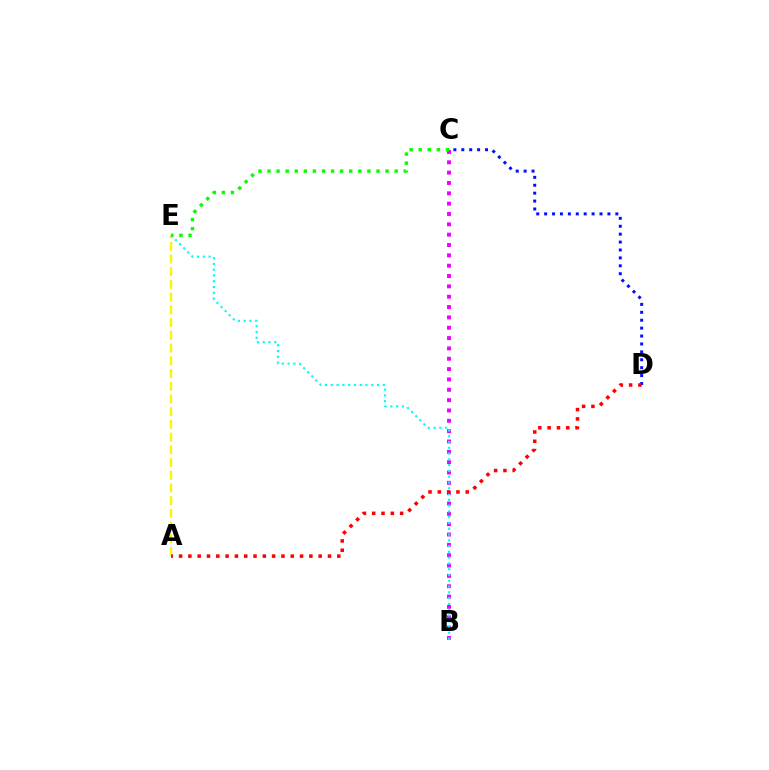{('A', 'E'): [{'color': '#fcf500', 'line_style': 'dashed', 'thickness': 1.73}], ('B', 'C'): [{'color': '#ee00ff', 'line_style': 'dotted', 'thickness': 2.81}], ('C', 'D'): [{'color': '#0010ff', 'line_style': 'dotted', 'thickness': 2.15}], ('B', 'E'): [{'color': '#00fff6', 'line_style': 'dotted', 'thickness': 1.57}], ('A', 'D'): [{'color': '#ff0000', 'line_style': 'dotted', 'thickness': 2.53}], ('C', 'E'): [{'color': '#08ff00', 'line_style': 'dotted', 'thickness': 2.47}]}